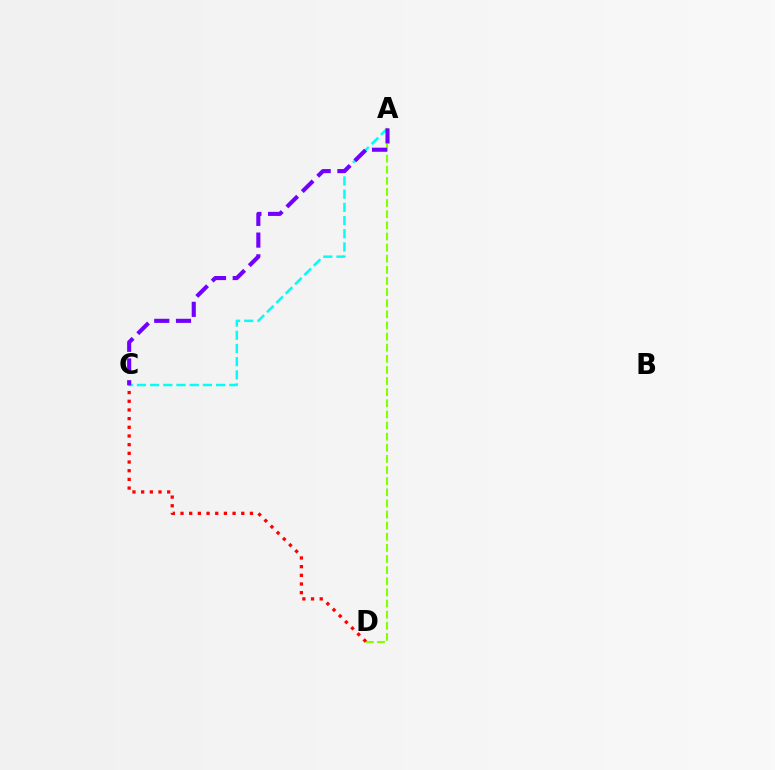{('A', 'C'): [{'color': '#00fff6', 'line_style': 'dashed', 'thickness': 1.79}, {'color': '#7200ff', 'line_style': 'dashed', 'thickness': 2.95}], ('A', 'D'): [{'color': '#84ff00', 'line_style': 'dashed', 'thickness': 1.51}], ('C', 'D'): [{'color': '#ff0000', 'line_style': 'dotted', 'thickness': 2.36}]}